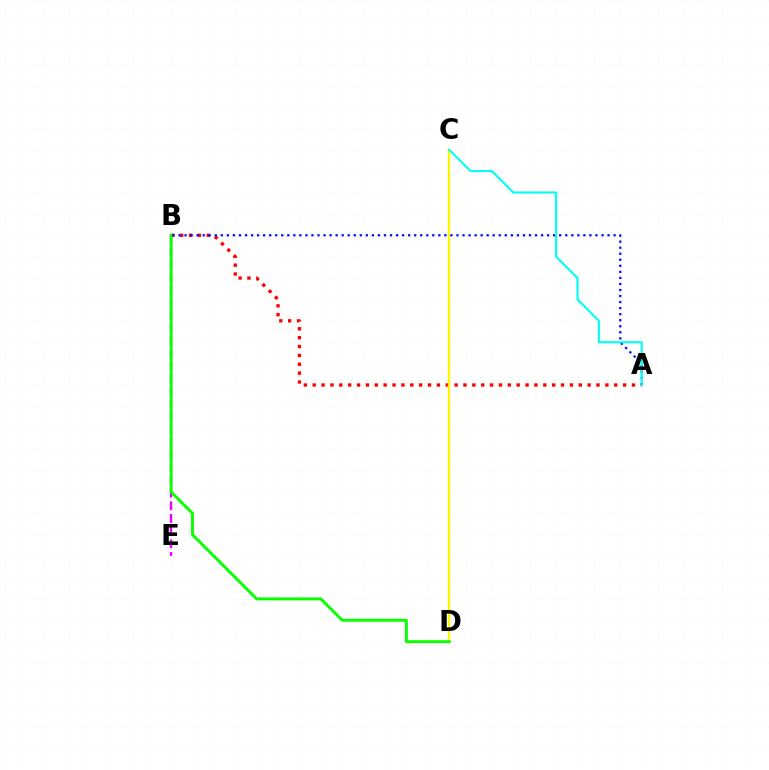{('A', 'B'): [{'color': '#ff0000', 'line_style': 'dotted', 'thickness': 2.41}, {'color': '#0010ff', 'line_style': 'dotted', 'thickness': 1.64}], ('C', 'D'): [{'color': '#fcf500', 'line_style': 'solid', 'thickness': 1.64}], ('B', 'E'): [{'color': '#ee00ff', 'line_style': 'dashed', 'thickness': 1.72}], ('B', 'D'): [{'color': '#08ff00', 'line_style': 'solid', 'thickness': 2.1}], ('A', 'C'): [{'color': '#00fff6', 'line_style': 'solid', 'thickness': 1.51}]}